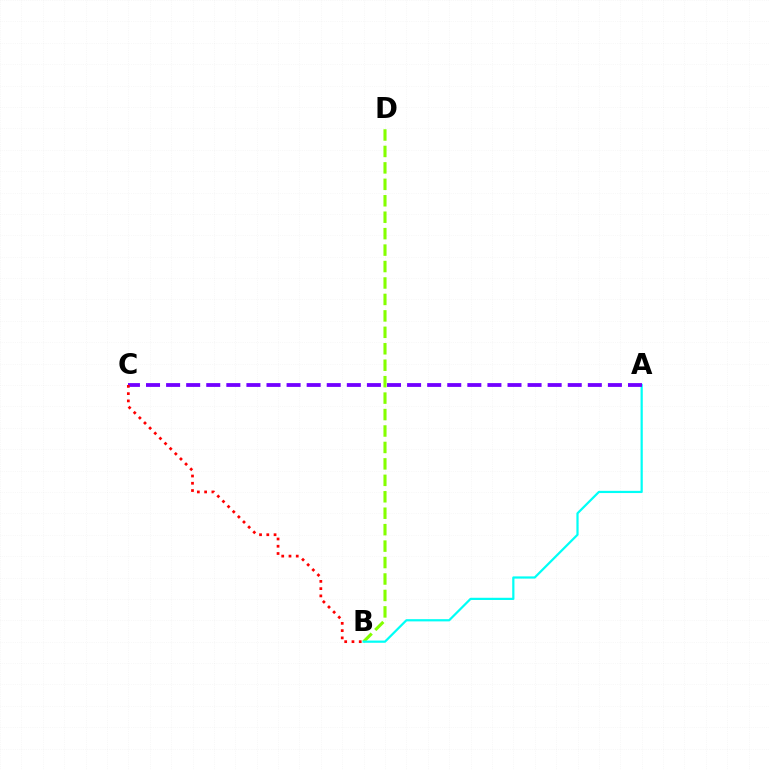{('B', 'D'): [{'color': '#84ff00', 'line_style': 'dashed', 'thickness': 2.23}], ('A', 'B'): [{'color': '#00fff6', 'line_style': 'solid', 'thickness': 1.6}], ('A', 'C'): [{'color': '#7200ff', 'line_style': 'dashed', 'thickness': 2.73}], ('B', 'C'): [{'color': '#ff0000', 'line_style': 'dotted', 'thickness': 1.97}]}